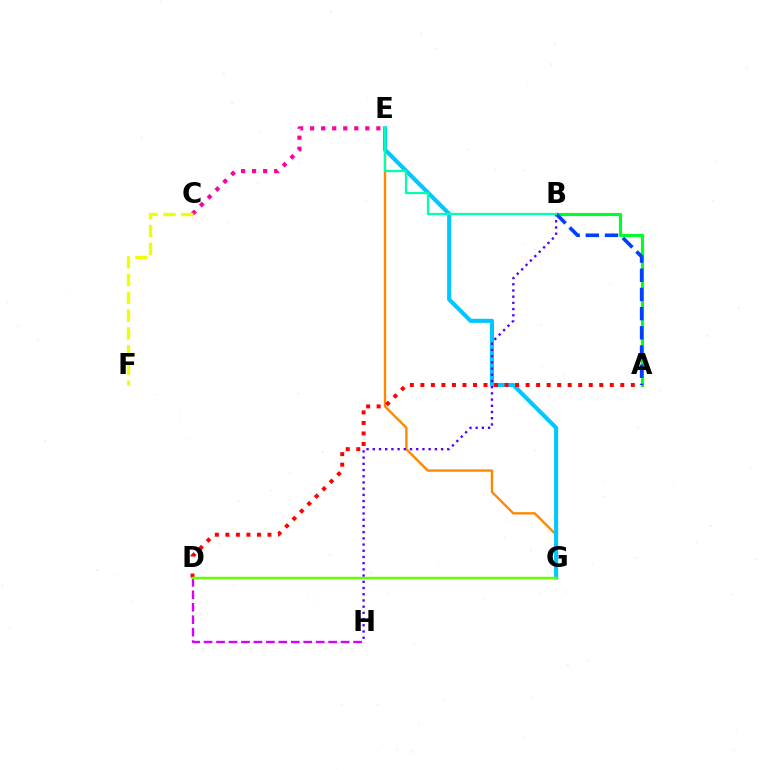{('C', 'E'): [{'color': '#ff00a0', 'line_style': 'dotted', 'thickness': 3.0}], ('E', 'G'): [{'color': '#ff8800', 'line_style': 'solid', 'thickness': 1.71}, {'color': '#00c7ff', 'line_style': 'solid', 'thickness': 2.96}], ('C', 'F'): [{'color': '#eeff00', 'line_style': 'dashed', 'thickness': 2.41}], ('A', 'D'): [{'color': '#ff0000', 'line_style': 'dotted', 'thickness': 2.86}], ('B', 'H'): [{'color': '#4f00ff', 'line_style': 'dotted', 'thickness': 1.69}], ('D', 'H'): [{'color': '#d600ff', 'line_style': 'dashed', 'thickness': 1.69}], ('A', 'B'): [{'color': '#00ff27', 'line_style': 'solid', 'thickness': 2.27}, {'color': '#003fff', 'line_style': 'dashed', 'thickness': 2.61}], ('D', 'G'): [{'color': '#66ff00', 'line_style': 'solid', 'thickness': 1.76}], ('B', 'E'): [{'color': '#00ffaf', 'line_style': 'solid', 'thickness': 1.62}]}